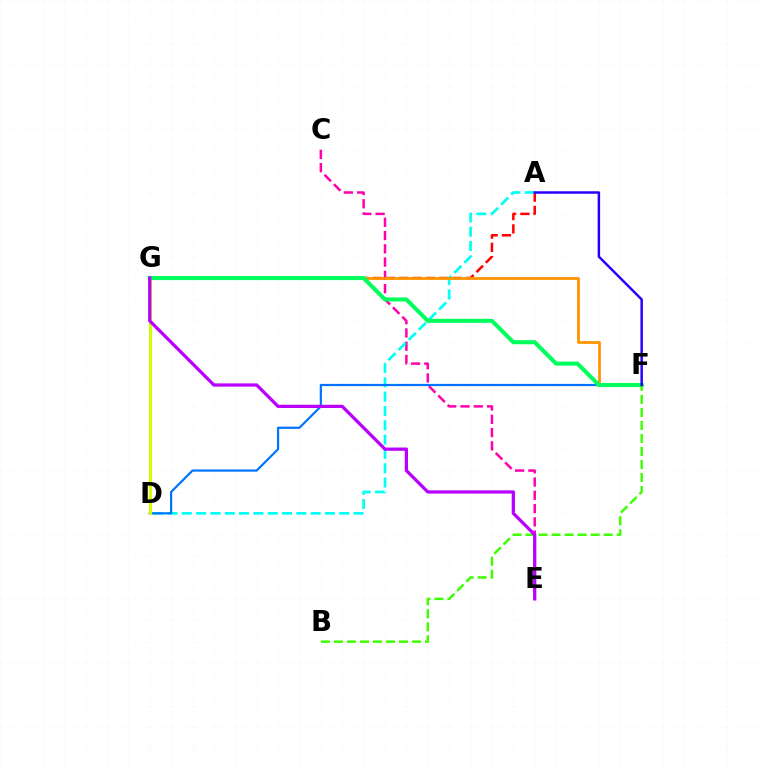{('C', 'E'): [{'color': '#ff00ac', 'line_style': 'dashed', 'thickness': 1.8}], ('A', 'G'): [{'color': '#ff0000', 'line_style': 'dashed', 'thickness': 1.8}], ('A', 'D'): [{'color': '#00fff6', 'line_style': 'dashed', 'thickness': 1.94}], ('D', 'F'): [{'color': '#0074ff', 'line_style': 'solid', 'thickness': 1.58}], ('D', 'G'): [{'color': '#d1ff00', 'line_style': 'solid', 'thickness': 2.15}], ('F', 'G'): [{'color': '#ff9400', 'line_style': 'solid', 'thickness': 2.0}, {'color': '#00ff5c', 'line_style': 'solid', 'thickness': 2.92}], ('B', 'F'): [{'color': '#3dff00', 'line_style': 'dashed', 'thickness': 1.77}], ('A', 'F'): [{'color': '#2500ff', 'line_style': 'solid', 'thickness': 1.78}], ('E', 'G'): [{'color': '#b900ff', 'line_style': 'solid', 'thickness': 2.34}]}